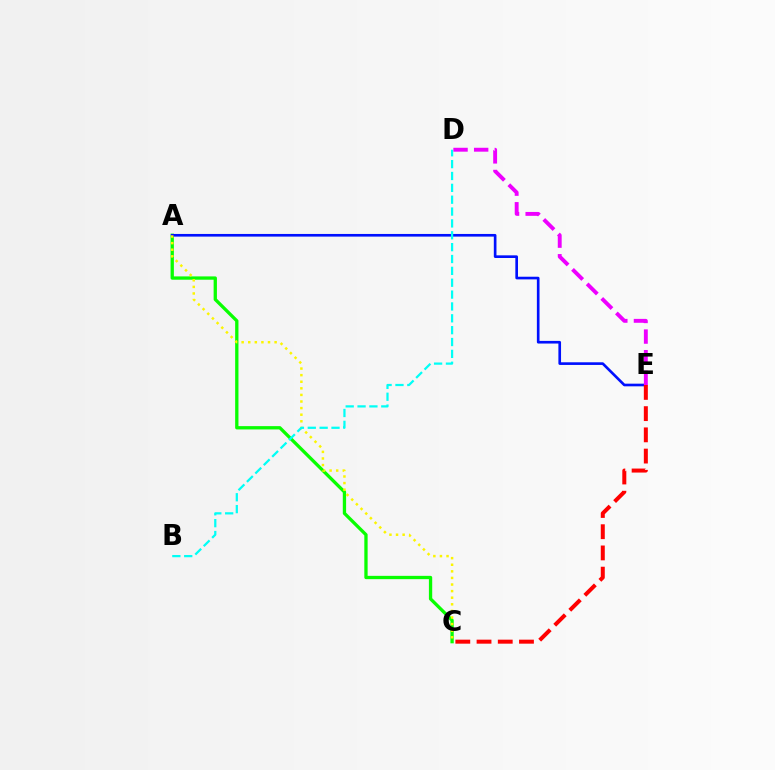{('A', 'C'): [{'color': '#08ff00', 'line_style': 'solid', 'thickness': 2.38}, {'color': '#fcf500', 'line_style': 'dotted', 'thickness': 1.79}], ('A', 'E'): [{'color': '#0010ff', 'line_style': 'solid', 'thickness': 1.91}], ('C', 'E'): [{'color': '#ff0000', 'line_style': 'dashed', 'thickness': 2.88}], ('B', 'D'): [{'color': '#00fff6', 'line_style': 'dashed', 'thickness': 1.61}], ('D', 'E'): [{'color': '#ee00ff', 'line_style': 'dashed', 'thickness': 2.8}]}